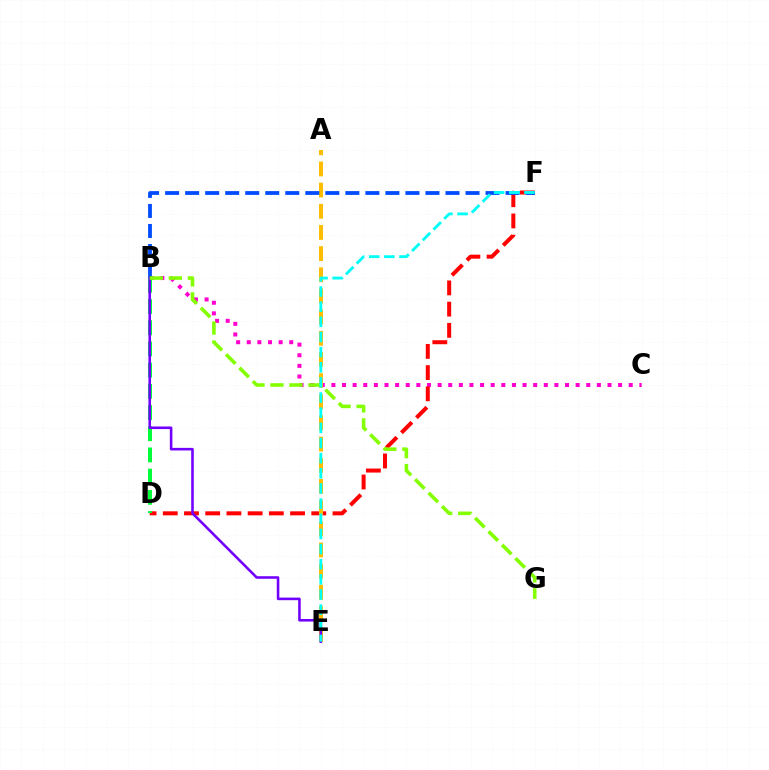{('B', 'C'): [{'color': '#ff00cf', 'line_style': 'dotted', 'thickness': 2.89}], ('D', 'F'): [{'color': '#ff0000', 'line_style': 'dashed', 'thickness': 2.88}], ('A', 'E'): [{'color': '#ffbd00', 'line_style': 'dashed', 'thickness': 2.88}], ('B', 'D'): [{'color': '#00ff39', 'line_style': 'dashed', 'thickness': 2.88}], ('B', 'F'): [{'color': '#004bff', 'line_style': 'dashed', 'thickness': 2.72}], ('B', 'E'): [{'color': '#7200ff', 'line_style': 'solid', 'thickness': 1.86}], ('B', 'G'): [{'color': '#84ff00', 'line_style': 'dashed', 'thickness': 2.58}], ('E', 'F'): [{'color': '#00fff6', 'line_style': 'dashed', 'thickness': 2.06}]}